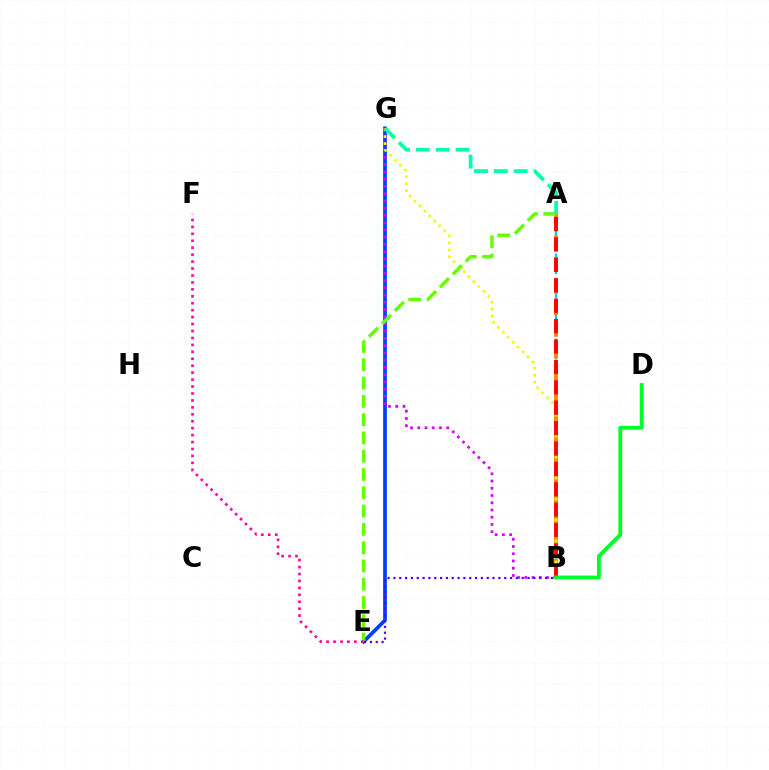{('A', 'B'): [{'color': '#00c7ff', 'line_style': 'dashed', 'thickness': 1.65}, {'color': '#ff8800', 'line_style': 'dashed', 'thickness': 2.93}, {'color': '#ff0000', 'line_style': 'dashed', 'thickness': 2.77}], ('E', 'G'): [{'color': '#003fff', 'line_style': 'solid', 'thickness': 2.68}], ('B', 'G'): [{'color': '#d600ff', 'line_style': 'dotted', 'thickness': 1.97}, {'color': '#eeff00', 'line_style': 'dotted', 'thickness': 1.9}], ('A', 'E'): [{'color': '#66ff00', 'line_style': 'dashed', 'thickness': 2.48}], ('E', 'F'): [{'color': '#ff00a0', 'line_style': 'dotted', 'thickness': 1.89}], ('B', 'E'): [{'color': '#4f00ff', 'line_style': 'dotted', 'thickness': 1.58}], ('A', 'G'): [{'color': '#00ffaf', 'line_style': 'dashed', 'thickness': 2.7}], ('B', 'D'): [{'color': '#00ff27', 'line_style': 'solid', 'thickness': 2.75}]}